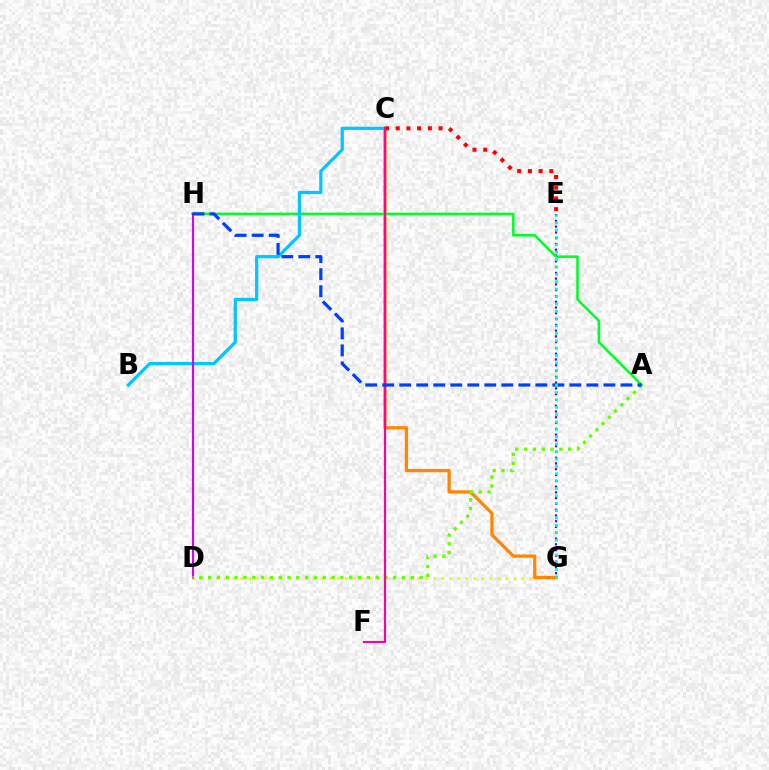{('D', 'G'): [{'color': '#eeff00', 'line_style': 'dotted', 'thickness': 2.18}], ('E', 'G'): [{'color': '#4f00ff', 'line_style': 'dotted', 'thickness': 1.57}, {'color': '#00ffaf', 'line_style': 'dotted', 'thickness': 2.01}], ('C', 'G'): [{'color': '#ff8800', 'line_style': 'solid', 'thickness': 2.36}], ('A', 'H'): [{'color': '#00ff27', 'line_style': 'solid', 'thickness': 1.83}, {'color': '#003fff', 'line_style': 'dashed', 'thickness': 2.31}], ('B', 'C'): [{'color': '#00c7ff', 'line_style': 'solid', 'thickness': 2.32}], ('D', 'H'): [{'color': '#d600ff', 'line_style': 'solid', 'thickness': 1.51}], ('C', 'E'): [{'color': '#ff0000', 'line_style': 'dotted', 'thickness': 2.91}], ('A', 'D'): [{'color': '#66ff00', 'line_style': 'dotted', 'thickness': 2.39}], ('C', 'F'): [{'color': '#ff00a0', 'line_style': 'solid', 'thickness': 1.53}]}